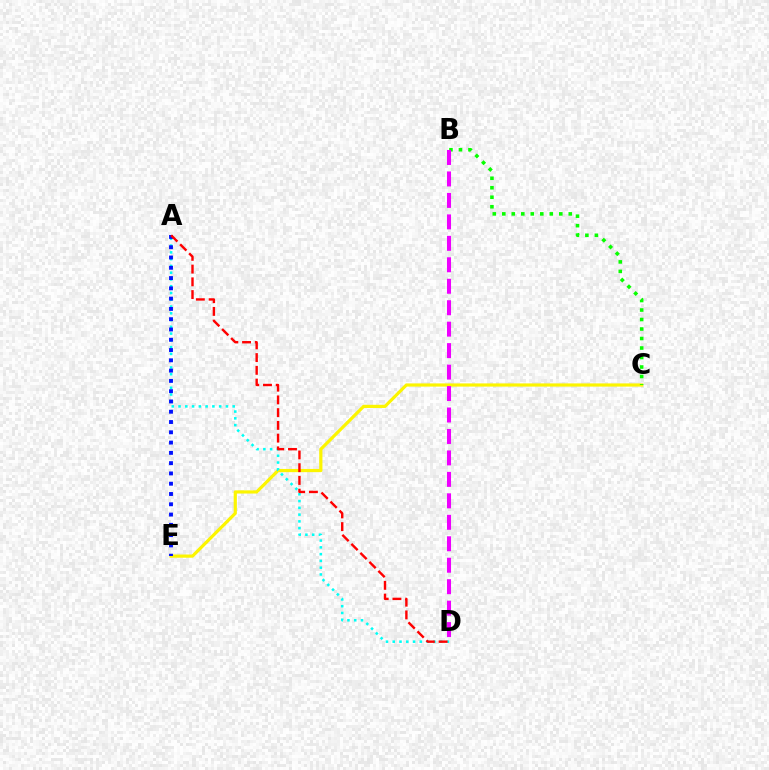{('C', 'E'): [{'color': '#fcf500', 'line_style': 'solid', 'thickness': 2.3}], ('A', 'D'): [{'color': '#00fff6', 'line_style': 'dotted', 'thickness': 1.84}, {'color': '#ff0000', 'line_style': 'dashed', 'thickness': 1.73}], ('B', 'C'): [{'color': '#08ff00', 'line_style': 'dotted', 'thickness': 2.58}], ('A', 'E'): [{'color': '#0010ff', 'line_style': 'dotted', 'thickness': 2.79}], ('B', 'D'): [{'color': '#ee00ff', 'line_style': 'dashed', 'thickness': 2.92}]}